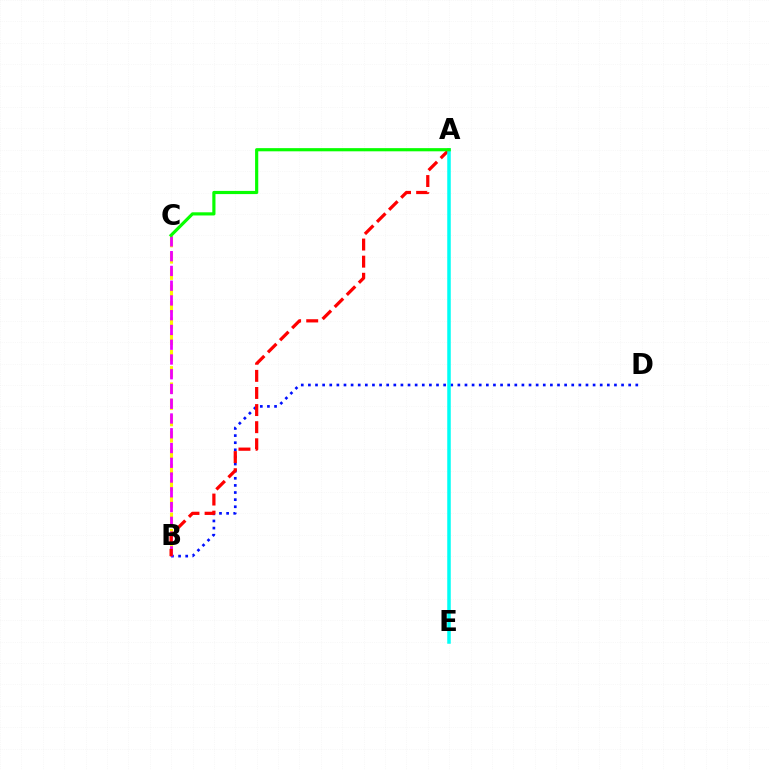{('B', 'C'): [{'color': '#fcf500', 'line_style': 'dashed', 'thickness': 2.21}, {'color': '#ee00ff', 'line_style': 'dashed', 'thickness': 2.01}], ('B', 'D'): [{'color': '#0010ff', 'line_style': 'dotted', 'thickness': 1.93}], ('A', 'B'): [{'color': '#ff0000', 'line_style': 'dashed', 'thickness': 2.32}], ('A', 'E'): [{'color': '#00fff6', 'line_style': 'solid', 'thickness': 2.53}], ('A', 'C'): [{'color': '#08ff00', 'line_style': 'solid', 'thickness': 2.28}]}